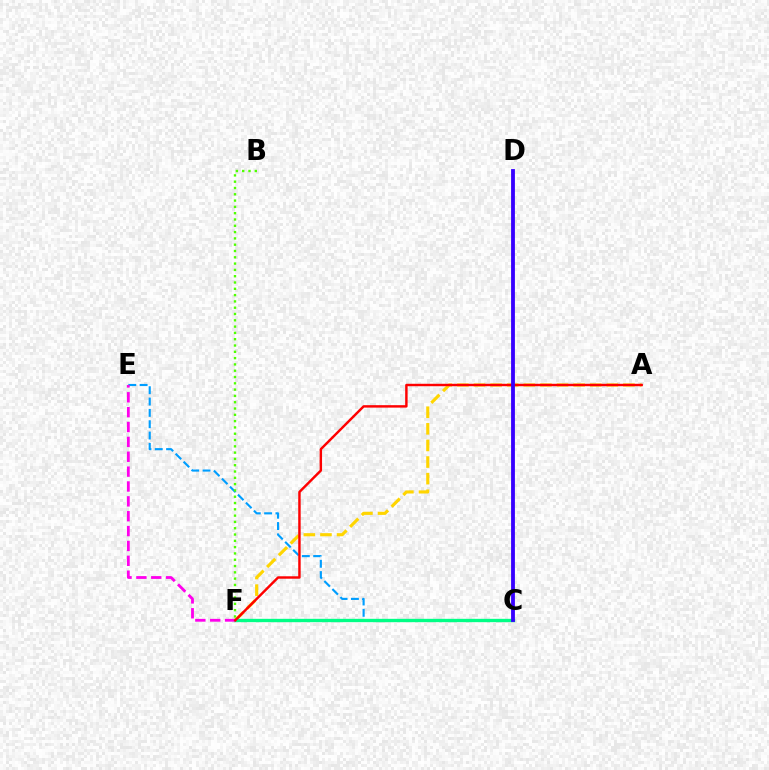{('A', 'F'): [{'color': '#ffd500', 'line_style': 'dashed', 'thickness': 2.26}, {'color': '#ff0000', 'line_style': 'solid', 'thickness': 1.76}], ('C', 'E'): [{'color': '#009eff', 'line_style': 'dashed', 'thickness': 1.54}], ('B', 'F'): [{'color': '#4fff00', 'line_style': 'dotted', 'thickness': 1.71}], ('C', 'F'): [{'color': '#00ff86', 'line_style': 'solid', 'thickness': 2.42}], ('E', 'F'): [{'color': '#ff00ed', 'line_style': 'dashed', 'thickness': 2.02}], ('C', 'D'): [{'color': '#3700ff', 'line_style': 'solid', 'thickness': 2.75}]}